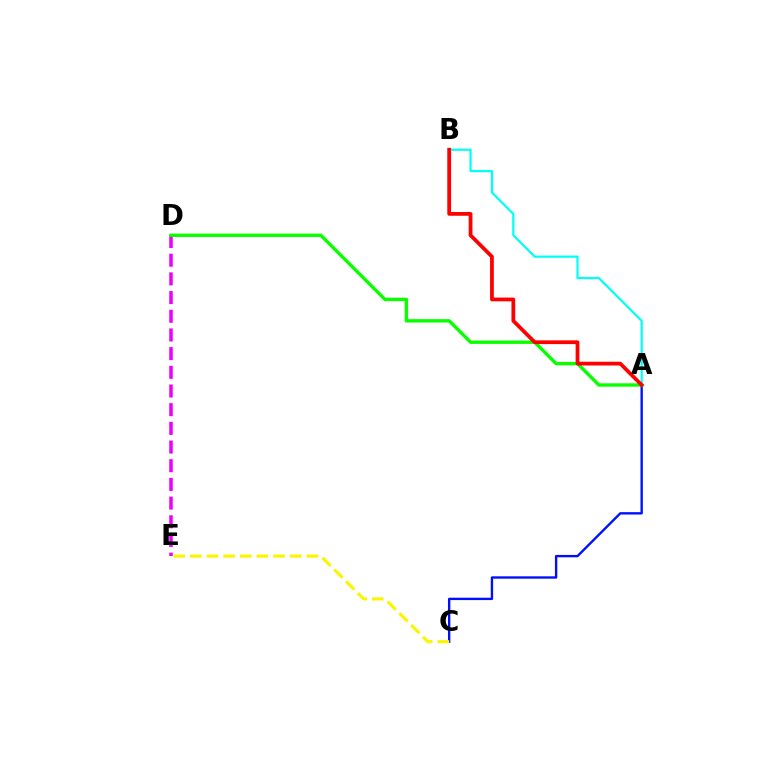{('A', 'C'): [{'color': '#0010ff', 'line_style': 'solid', 'thickness': 1.71}], ('D', 'E'): [{'color': '#ee00ff', 'line_style': 'dashed', 'thickness': 2.54}], ('A', 'D'): [{'color': '#08ff00', 'line_style': 'solid', 'thickness': 2.43}], ('A', 'B'): [{'color': '#00fff6', 'line_style': 'solid', 'thickness': 1.59}, {'color': '#ff0000', 'line_style': 'solid', 'thickness': 2.7}], ('C', 'E'): [{'color': '#fcf500', 'line_style': 'dashed', 'thickness': 2.26}]}